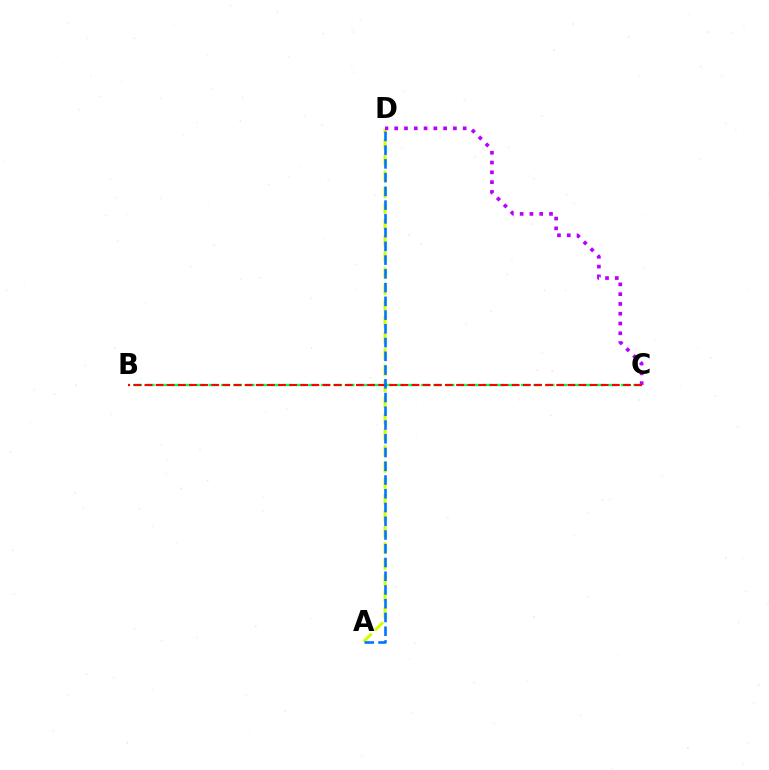{('A', 'D'): [{'color': '#d1ff00', 'line_style': 'dashed', 'thickness': 2.2}, {'color': '#0074ff', 'line_style': 'dashed', 'thickness': 1.87}], ('B', 'C'): [{'color': '#00ff5c', 'line_style': 'dashed', 'thickness': 1.7}, {'color': '#ff0000', 'line_style': 'dashed', 'thickness': 1.51}], ('C', 'D'): [{'color': '#b900ff', 'line_style': 'dotted', 'thickness': 2.66}]}